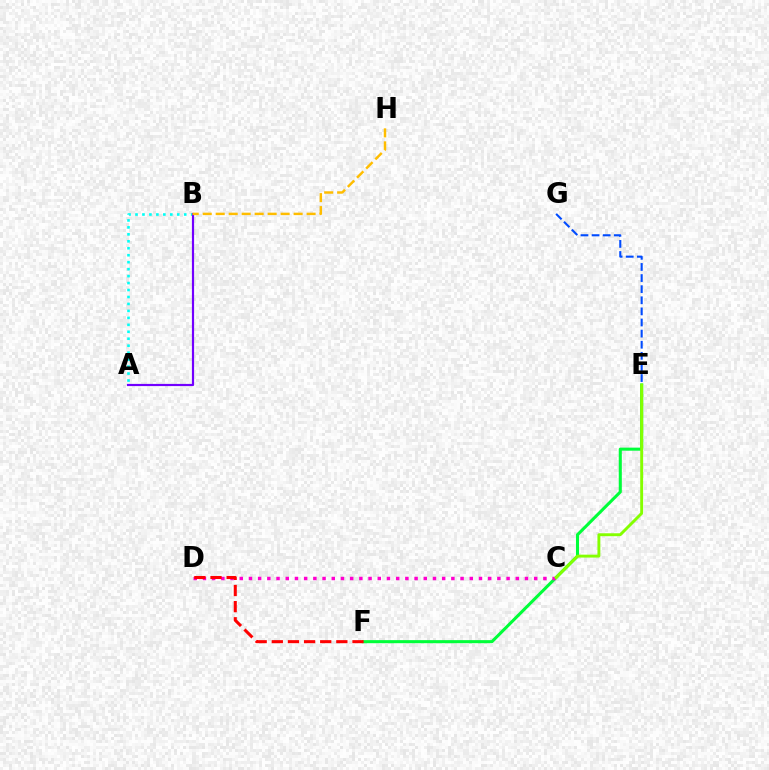{('E', 'F'): [{'color': '#00ff39', 'line_style': 'solid', 'thickness': 2.2}], ('A', 'B'): [{'color': '#00fff6', 'line_style': 'dotted', 'thickness': 1.89}, {'color': '#7200ff', 'line_style': 'solid', 'thickness': 1.58}], ('C', 'D'): [{'color': '#ff00cf', 'line_style': 'dotted', 'thickness': 2.5}], ('D', 'F'): [{'color': '#ff0000', 'line_style': 'dashed', 'thickness': 2.19}], ('C', 'E'): [{'color': '#84ff00', 'line_style': 'solid', 'thickness': 2.09}], ('B', 'H'): [{'color': '#ffbd00', 'line_style': 'dashed', 'thickness': 1.76}], ('E', 'G'): [{'color': '#004bff', 'line_style': 'dashed', 'thickness': 1.51}]}